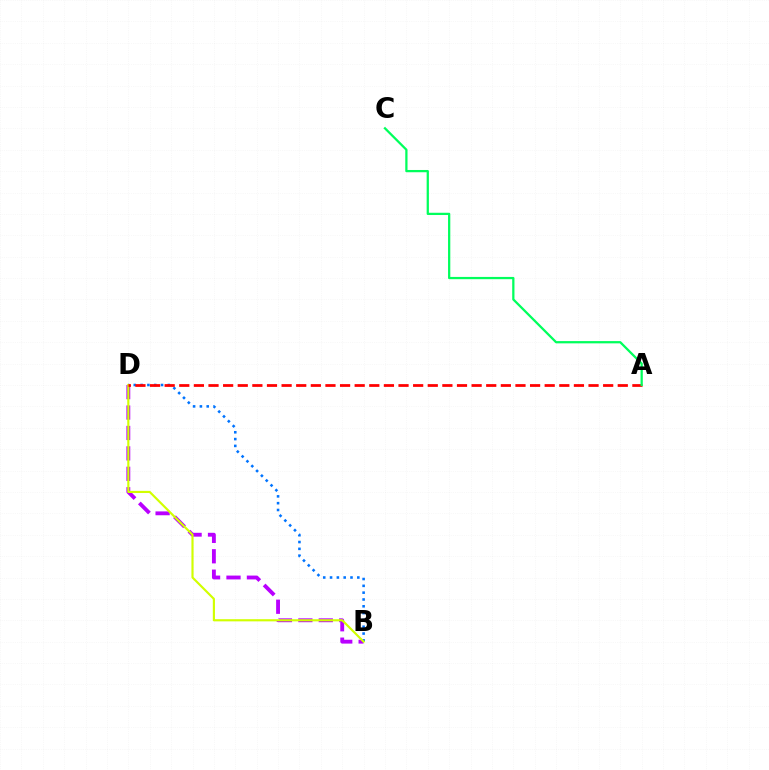{('B', 'D'): [{'color': '#b900ff', 'line_style': 'dashed', 'thickness': 2.77}, {'color': '#0074ff', 'line_style': 'dotted', 'thickness': 1.85}, {'color': '#d1ff00', 'line_style': 'solid', 'thickness': 1.55}], ('A', 'D'): [{'color': '#ff0000', 'line_style': 'dashed', 'thickness': 1.99}], ('A', 'C'): [{'color': '#00ff5c', 'line_style': 'solid', 'thickness': 1.63}]}